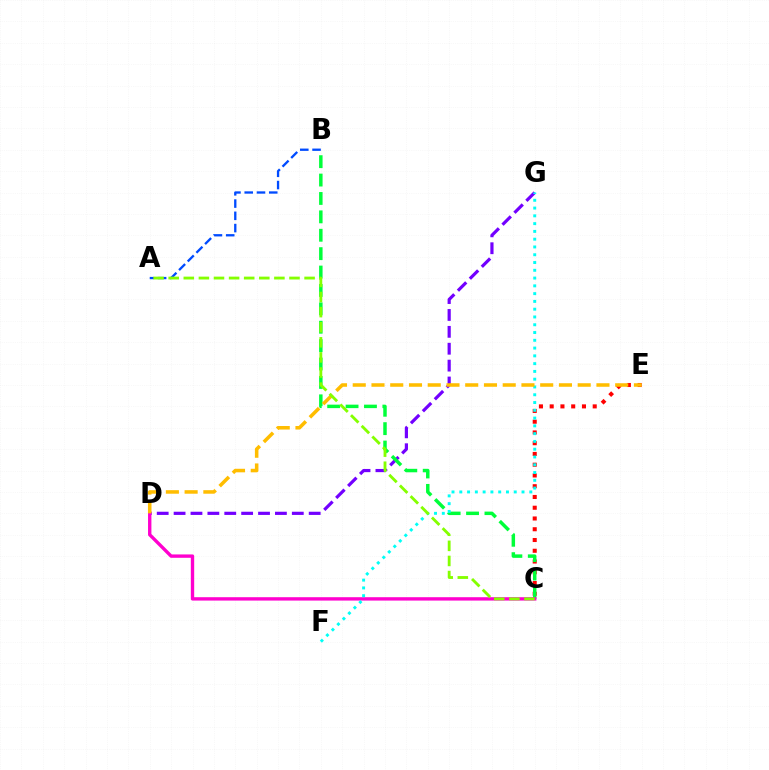{('C', 'E'): [{'color': '#ff0000', 'line_style': 'dotted', 'thickness': 2.92}], ('D', 'G'): [{'color': '#7200ff', 'line_style': 'dashed', 'thickness': 2.29}], ('B', 'C'): [{'color': '#00ff39', 'line_style': 'dashed', 'thickness': 2.5}], ('C', 'D'): [{'color': '#ff00cf', 'line_style': 'solid', 'thickness': 2.42}], ('F', 'G'): [{'color': '#00fff6', 'line_style': 'dotted', 'thickness': 2.11}], ('A', 'B'): [{'color': '#004bff', 'line_style': 'dashed', 'thickness': 1.67}], ('D', 'E'): [{'color': '#ffbd00', 'line_style': 'dashed', 'thickness': 2.55}], ('A', 'C'): [{'color': '#84ff00', 'line_style': 'dashed', 'thickness': 2.05}]}